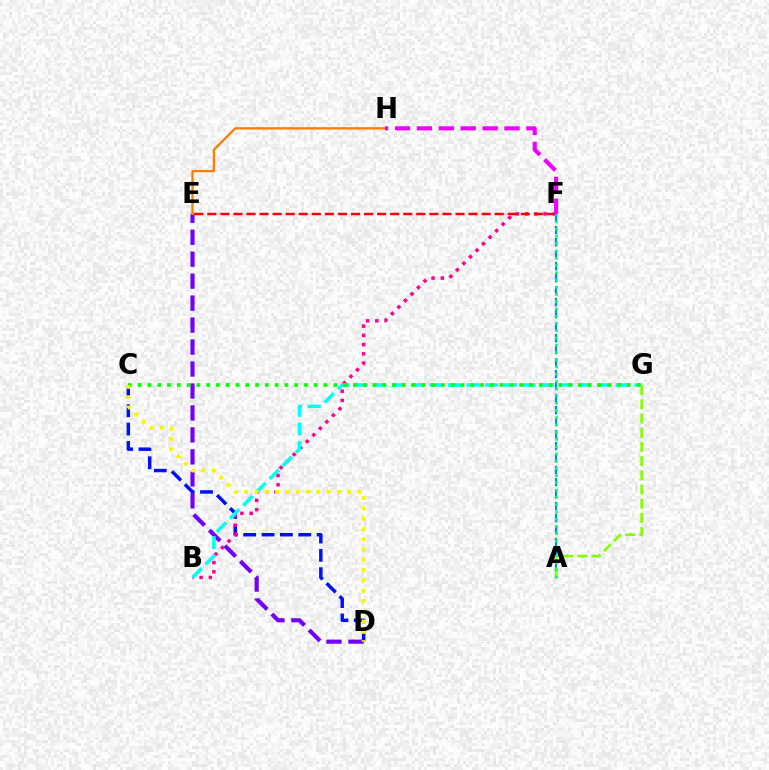{('C', 'D'): [{'color': '#0010ff', 'line_style': 'dashed', 'thickness': 2.49}, {'color': '#fcf500', 'line_style': 'dotted', 'thickness': 2.8}], ('B', 'F'): [{'color': '#ff0094', 'line_style': 'dotted', 'thickness': 2.51}], ('A', 'F'): [{'color': '#008cff', 'line_style': 'dashed', 'thickness': 1.63}, {'color': '#00ff74', 'line_style': 'dotted', 'thickness': 1.97}], ('D', 'E'): [{'color': '#7200ff', 'line_style': 'dashed', 'thickness': 2.98}], ('B', 'G'): [{'color': '#00fff6', 'line_style': 'dashed', 'thickness': 2.53}], ('C', 'G'): [{'color': '#08ff00', 'line_style': 'dotted', 'thickness': 2.66}], ('E', 'F'): [{'color': '#ff0000', 'line_style': 'dashed', 'thickness': 1.77}], ('E', 'H'): [{'color': '#ff7c00', 'line_style': 'solid', 'thickness': 1.65}], ('A', 'G'): [{'color': '#84ff00', 'line_style': 'dashed', 'thickness': 1.93}], ('F', 'H'): [{'color': '#ee00ff', 'line_style': 'dashed', 'thickness': 2.97}]}